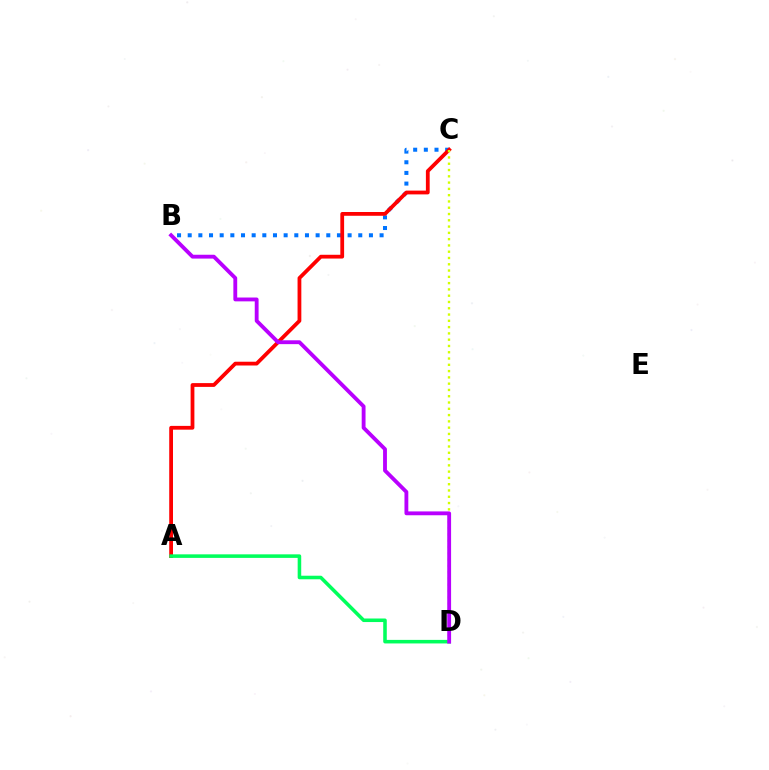{('B', 'C'): [{'color': '#0074ff', 'line_style': 'dotted', 'thickness': 2.9}], ('A', 'C'): [{'color': '#ff0000', 'line_style': 'solid', 'thickness': 2.72}], ('A', 'D'): [{'color': '#00ff5c', 'line_style': 'solid', 'thickness': 2.56}], ('C', 'D'): [{'color': '#d1ff00', 'line_style': 'dotted', 'thickness': 1.71}], ('B', 'D'): [{'color': '#b900ff', 'line_style': 'solid', 'thickness': 2.77}]}